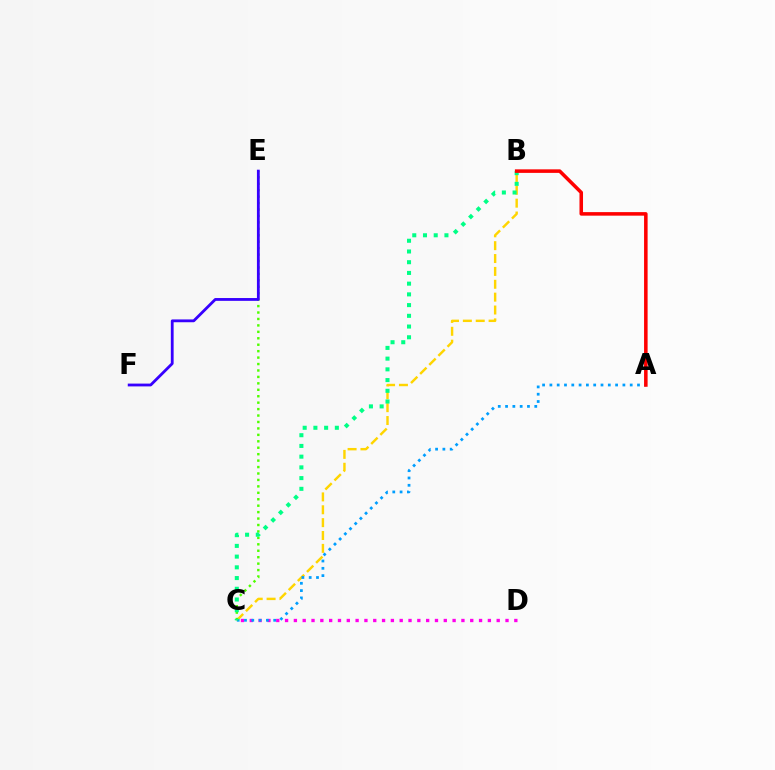{('C', 'D'): [{'color': '#ff00ed', 'line_style': 'dotted', 'thickness': 2.4}], ('B', 'C'): [{'color': '#ffd500', 'line_style': 'dashed', 'thickness': 1.75}, {'color': '#00ff86', 'line_style': 'dotted', 'thickness': 2.91}], ('A', 'C'): [{'color': '#009eff', 'line_style': 'dotted', 'thickness': 1.98}], ('C', 'E'): [{'color': '#4fff00', 'line_style': 'dotted', 'thickness': 1.75}], ('E', 'F'): [{'color': '#3700ff', 'line_style': 'solid', 'thickness': 2.02}], ('A', 'B'): [{'color': '#ff0000', 'line_style': 'solid', 'thickness': 2.55}]}